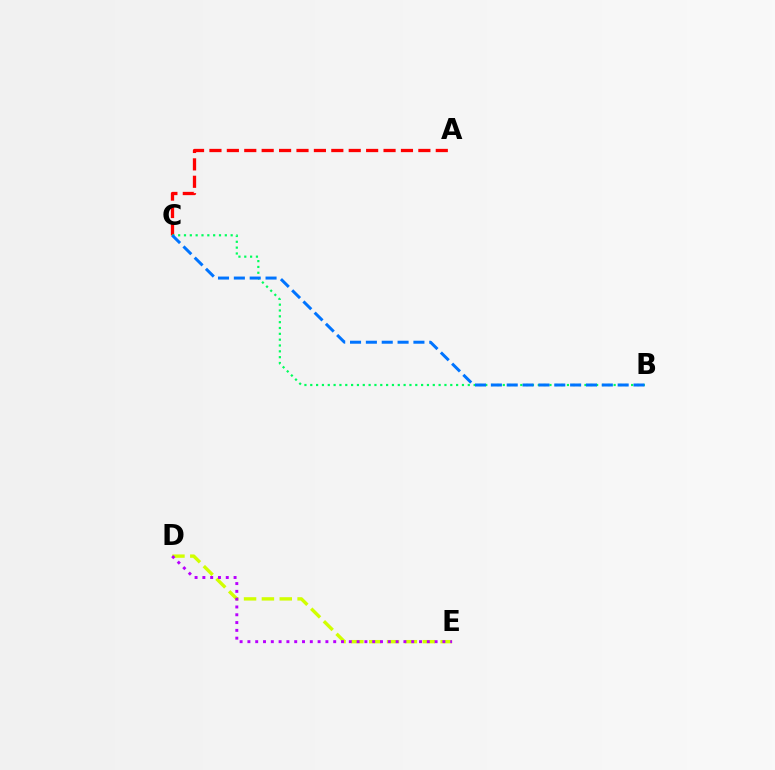{('D', 'E'): [{'color': '#d1ff00', 'line_style': 'dashed', 'thickness': 2.42}, {'color': '#b900ff', 'line_style': 'dotted', 'thickness': 2.12}], ('A', 'C'): [{'color': '#ff0000', 'line_style': 'dashed', 'thickness': 2.37}], ('B', 'C'): [{'color': '#00ff5c', 'line_style': 'dotted', 'thickness': 1.59}, {'color': '#0074ff', 'line_style': 'dashed', 'thickness': 2.15}]}